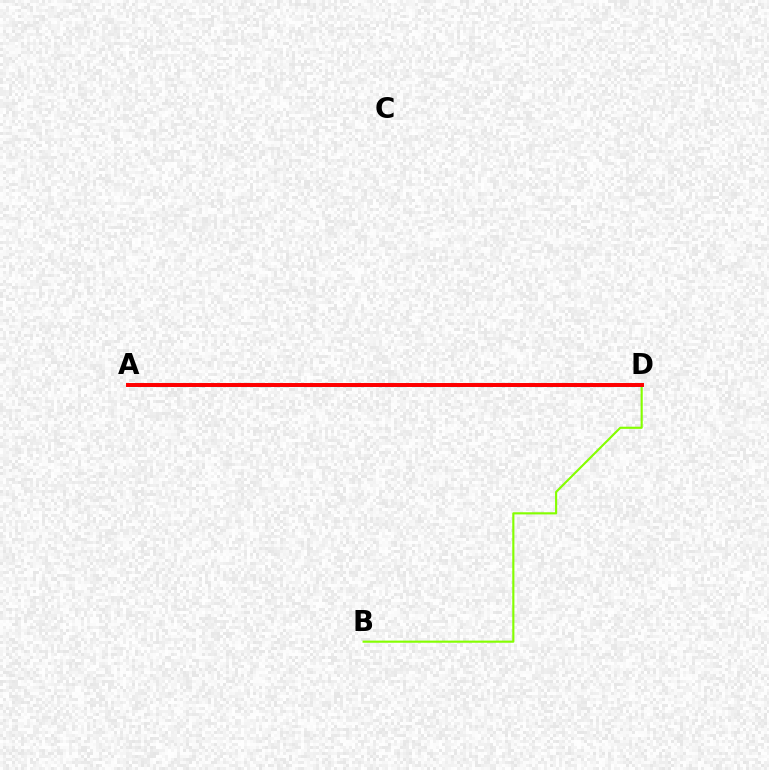{('A', 'D'): [{'color': '#7200ff', 'line_style': 'dashed', 'thickness': 2.12}, {'color': '#00fff6', 'line_style': 'dashed', 'thickness': 2.28}, {'color': '#ff0000', 'line_style': 'solid', 'thickness': 2.85}], ('B', 'D'): [{'color': '#84ff00', 'line_style': 'solid', 'thickness': 1.54}]}